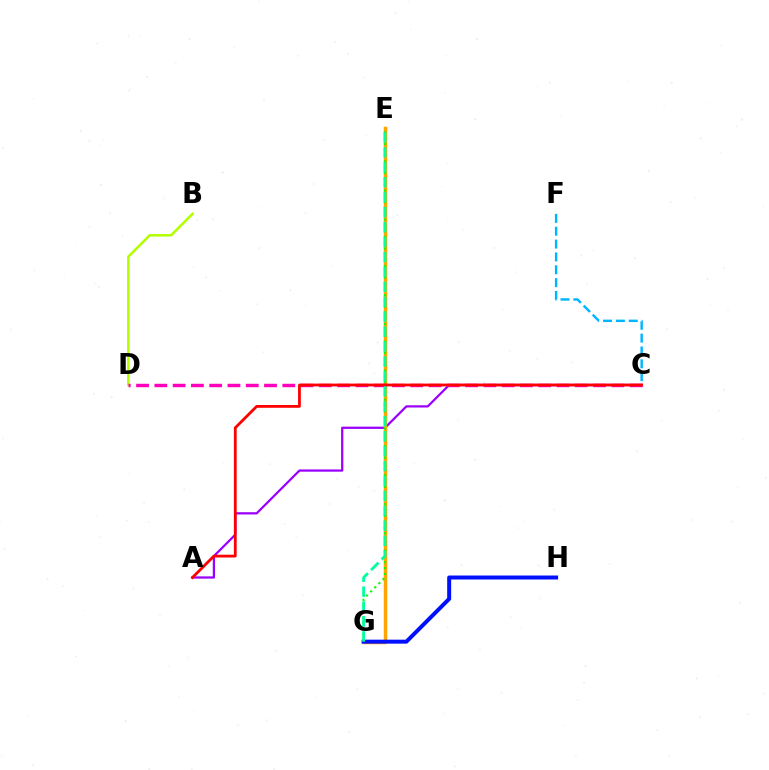{('A', 'C'): [{'color': '#9b00ff', 'line_style': 'solid', 'thickness': 1.62}, {'color': '#ff0000', 'line_style': 'solid', 'thickness': 2.01}], ('E', 'G'): [{'color': '#ffa500', 'line_style': 'solid', 'thickness': 2.5}, {'color': '#08ff00', 'line_style': 'dotted', 'thickness': 1.58}, {'color': '#00ff9d', 'line_style': 'dashed', 'thickness': 2.03}], ('G', 'H'): [{'color': '#0010ff', 'line_style': 'solid', 'thickness': 2.87}], ('B', 'D'): [{'color': '#b3ff00', 'line_style': 'solid', 'thickness': 1.84}], ('C', 'D'): [{'color': '#ff00bd', 'line_style': 'dashed', 'thickness': 2.48}], ('C', 'F'): [{'color': '#00b5ff', 'line_style': 'dashed', 'thickness': 1.75}]}